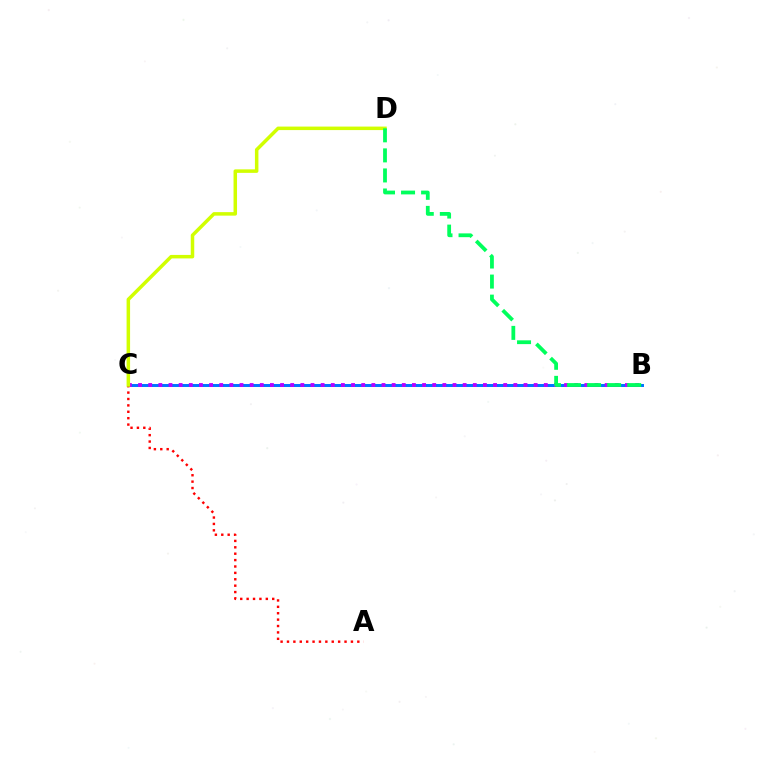{('B', 'C'): [{'color': '#0074ff', 'line_style': 'solid', 'thickness': 2.14}, {'color': '#b900ff', 'line_style': 'dotted', 'thickness': 2.76}], ('A', 'C'): [{'color': '#ff0000', 'line_style': 'dotted', 'thickness': 1.74}], ('C', 'D'): [{'color': '#d1ff00', 'line_style': 'solid', 'thickness': 2.52}], ('B', 'D'): [{'color': '#00ff5c', 'line_style': 'dashed', 'thickness': 2.72}]}